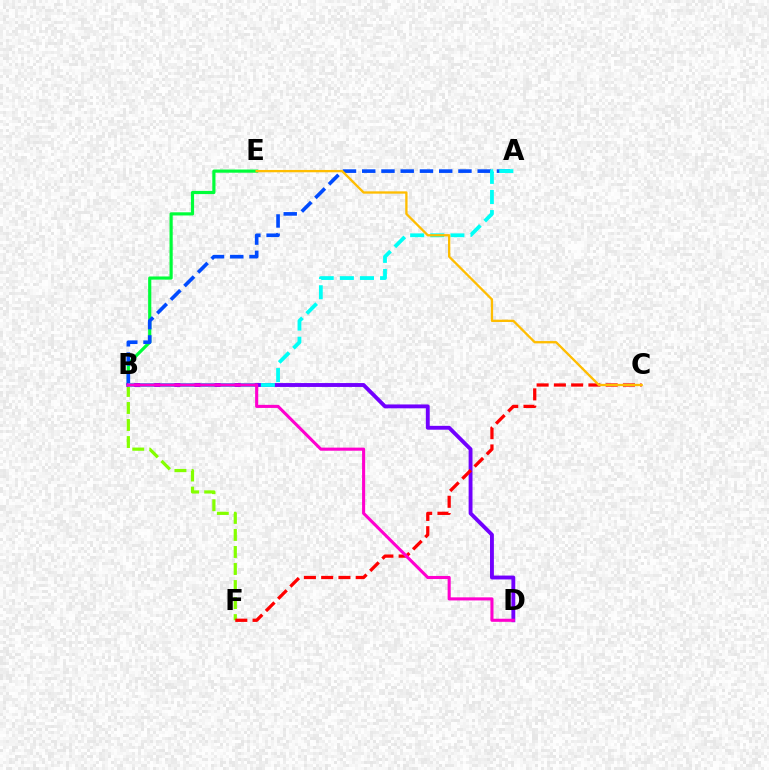{('B', 'E'): [{'color': '#00ff39', 'line_style': 'solid', 'thickness': 2.28}], ('A', 'B'): [{'color': '#004bff', 'line_style': 'dashed', 'thickness': 2.61}, {'color': '#00fff6', 'line_style': 'dashed', 'thickness': 2.73}], ('B', 'F'): [{'color': '#84ff00', 'line_style': 'dashed', 'thickness': 2.31}], ('B', 'D'): [{'color': '#7200ff', 'line_style': 'solid', 'thickness': 2.79}, {'color': '#ff00cf', 'line_style': 'solid', 'thickness': 2.22}], ('C', 'F'): [{'color': '#ff0000', 'line_style': 'dashed', 'thickness': 2.35}], ('C', 'E'): [{'color': '#ffbd00', 'line_style': 'solid', 'thickness': 1.66}]}